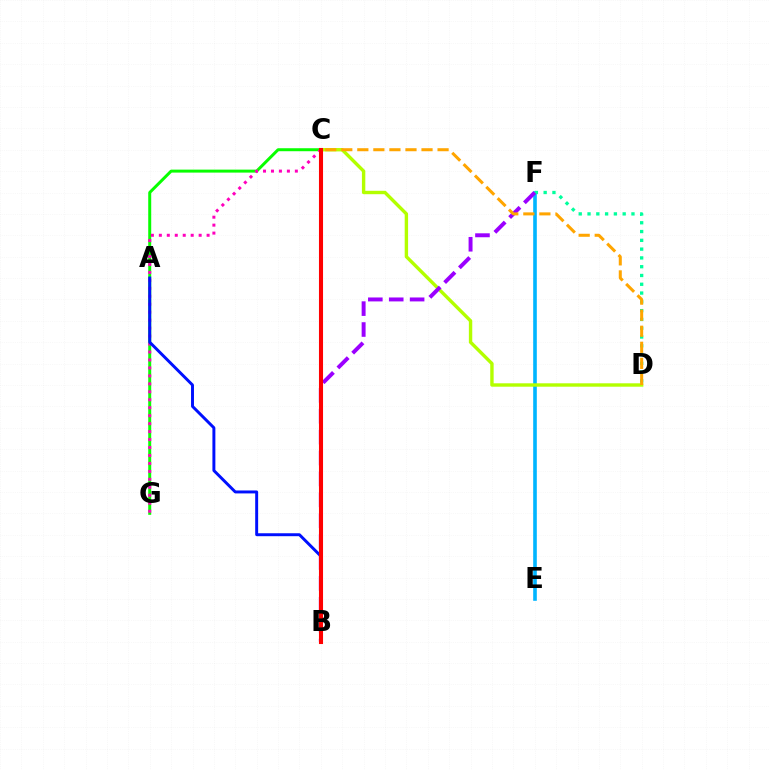{('C', 'G'): [{'color': '#08ff00', 'line_style': 'solid', 'thickness': 2.15}, {'color': '#ff00bd', 'line_style': 'dotted', 'thickness': 2.16}], ('E', 'F'): [{'color': '#00b5ff', 'line_style': 'solid', 'thickness': 2.6}], ('D', 'F'): [{'color': '#00ff9d', 'line_style': 'dotted', 'thickness': 2.39}], ('C', 'D'): [{'color': '#b3ff00', 'line_style': 'solid', 'thickness': 2.44}, {'color': '#ffa500', 'line_style': 'dashed', 'thickness': 2.18}], ('A', 'B'): [{'color': '#0010ff', 'line_style': 'solid', 'thickness': 2.12}], ('B', 'F'): [{'color': '#9b00ff', 'line_style': 'dashed', 'thickness': 2.84}], ('B', 'C'): [{'color': '#ff0000', 'line_style': 'solid', 'thickness': 2.93}]}